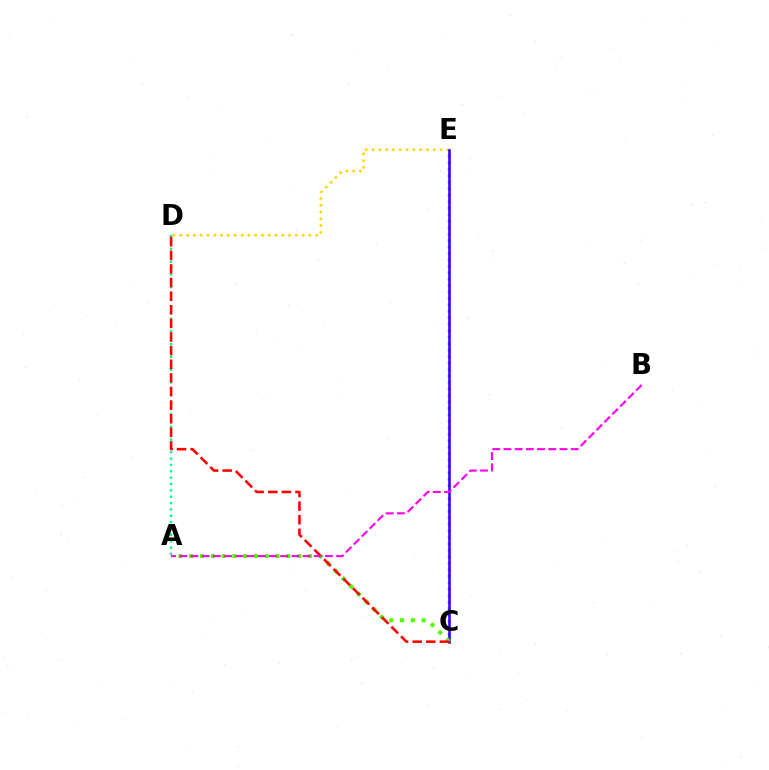{('D', 'E'): [{'color': '#ffd500', 'line_style': 'dotted', 'thickness': 1.85}], ('A', 'D'): [{'color': '#00ff86', 'line_style': 'dotted', 'thickness': 1.73}], ('C', 'E'): [{'color': '#009eff', 'line_style': 'dotted', 'thickness': 1.75}, {'color': '#3700ff', 'line_style': 'solid', 'thickness': 1.86}], ('A', 'C'): [{'color': '#4fff00', 'line_style': 'dotted', 'thickness': 2.93}], ('C', 'D'): [{'color': '#ff0000', 'line_style': 'dashed', 'thickness': 1.85}], ('A', 'B'): [{'color': '#ff00ed', 'line_style': 'dashed', 'thickness': 1.52}]}